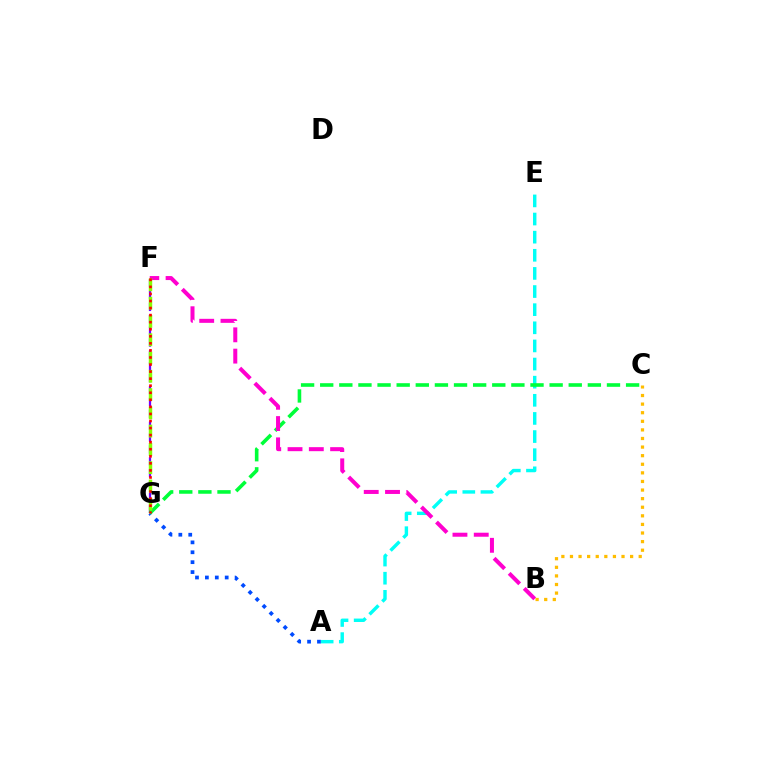{('A', 'E'): [{'color': '#00fff6', 'line_style': 'dashed', 'thickness': 2.46}], ('F', 'G'): [{'color': '#7200ff', 'line_style': 'dashed', 'thickness': 1.61}, {'color': '#84ff00', 'line_style': 'dashed', 'thickness': 2.48}, {'color': '#ff0000', 'line_style': 'dotted', 'thickness': 1.92}], ('A', 'G'): [{'color': '#004bff', 'line_style': 'dotted', 'thickness': 2.69}], ('C', 'G'): [{'color': '#00ff39', 'line_style': 'dashed', 'thickness': 2.6}], ('B', 'F'): [{'color': '#ff00cf', 'line_style': 'dashed', 'thickness': 2.89}], ('B', 'C'): [{'color': '#ffbd00', 'line_style': 'dotted', 'thickness': 2.33}]}